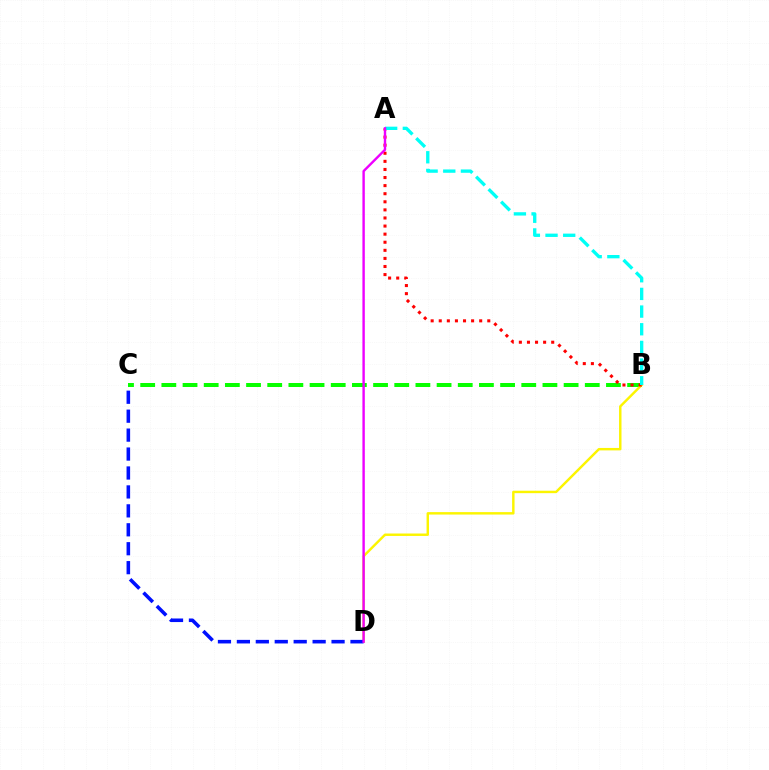{('B', 'C'): [{'color': '#08ff00', 'line_style': 'dashed', 'thickness': 2.88}], ('B', 'D'): [{'color': '#fcf500', 'line_style': 'solid', 'thickness': 1.75}], ('A', 'B'): [{'color': '#ff0000', 'line_style': 'dotted', 'thickness': 2.2}, {'color': '#00fff6', 'line_style': 'dashed', 'thickness': 2.4}], ('C', 'D'): [{'color': '#0010ff', 'line_style': 'dashed', 'thickness': 2.57}], ('A', 'D'): [{'color': '#ee00ff', 'line_style': 'solid', 'thickness': 1.73}]}